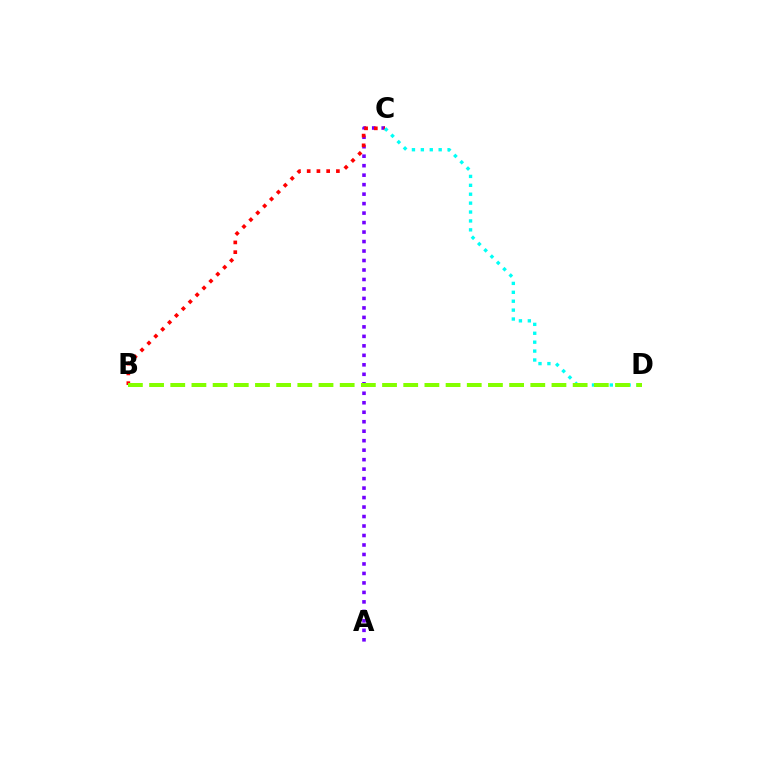{('A', 'C'): [{'color': '#7200ff', 'line_style': 'dotted', 'thickness': 2.58}], ('B', 'C'): [{'color': '#ff0000', 'line_style': 'dotted', 'thickness': 2.65}], ('C', 'D'): [{'color': '#00fff6', 'line_style': 'dotted', 'thickness': 2.42}], ('B', 'D'): [{'color': '#84ff00', 'line_style': 'dashed', 'thickness': 2.88}]}